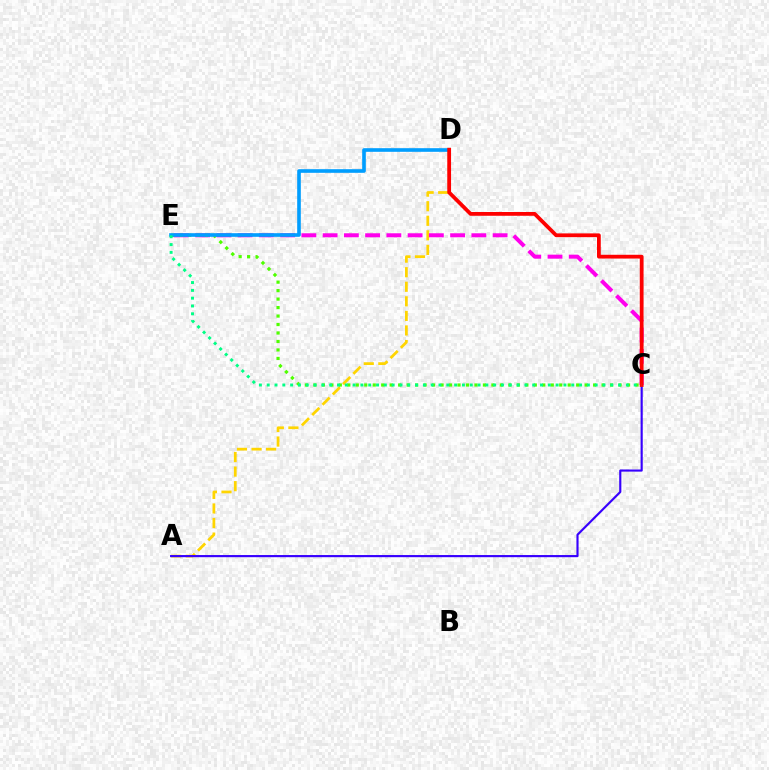{('A', 'D'): [{'color': '#ffd500', 'line_style': 'dashed', 'thickness': 1.98}], ('C', 'E'): [{'color': '#ff00ed', 'line_style': 'dashed', 'thickness': 2.89}, {'color': '#4fff00', 'line_style': 'dotted', 'thickness': 2.3}, {'color': '#00ff86', 'line_style': 'dotted', 'thickness': 2.12}], ('A', 'C'): [{'color': '#3700ff', 'line_style': 'solid', 'thickness': 1.55}], ('D', 'E'): [{'color': '#009eff', 'line_style': 'solid', 'thickness': 2.62}], ('C', 'D'): [{'color': '#ff0000', 'line_style': 'solid', 'thickness': 2.72}]}